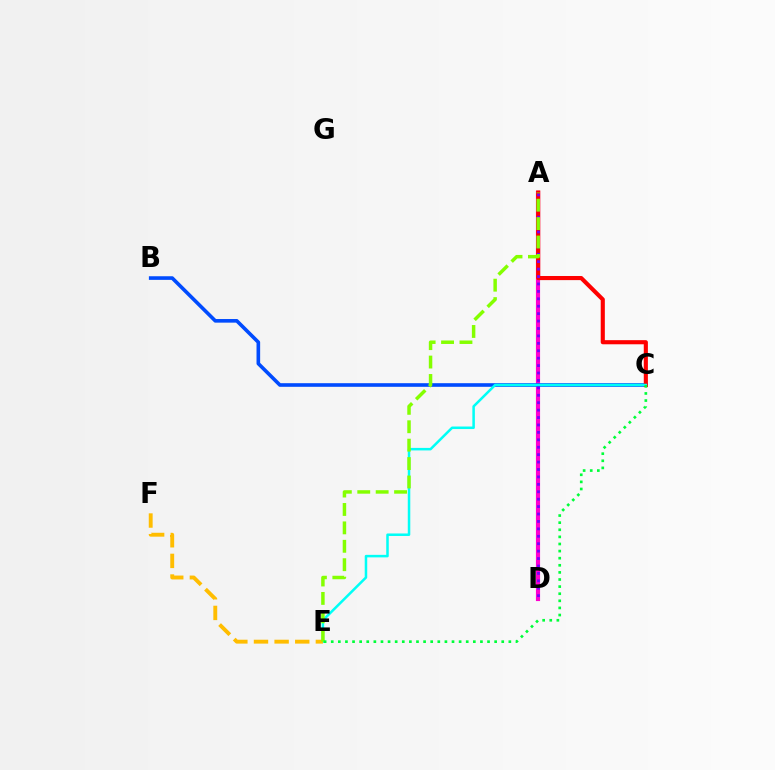{('A', 'D'): [{'color': '#ff00cf', 'line_style': 'solid', 'thickness': 2.98}, {'color': '#7200ff', 'line_style': 'dotted', 'thickness': 2.02}], ('B', 'C'): [{'color': '#004bff', 'line_style': 'solid', 'thickness': 2.61}], ('A', 'C'): [{'color': '#ff0000', 'line_style': 'solid', 'thickness': 2.96}], ('C', 'E'): [{'color': '#00fff6', 'line_style': 'solid', 'thickness': 1.81}, {'color': '#00ff39', 'line_style': 'dotted', 'thickness': 1.93}], ('E', 'F'): [{'color': '#ffbd00', 'line_style': 'dashed', 'thickness': 2.8}], ('A', 'E'): [{'color': '#84ff00', 'line_style': 'dashed', 'thickness': 2.5}]}